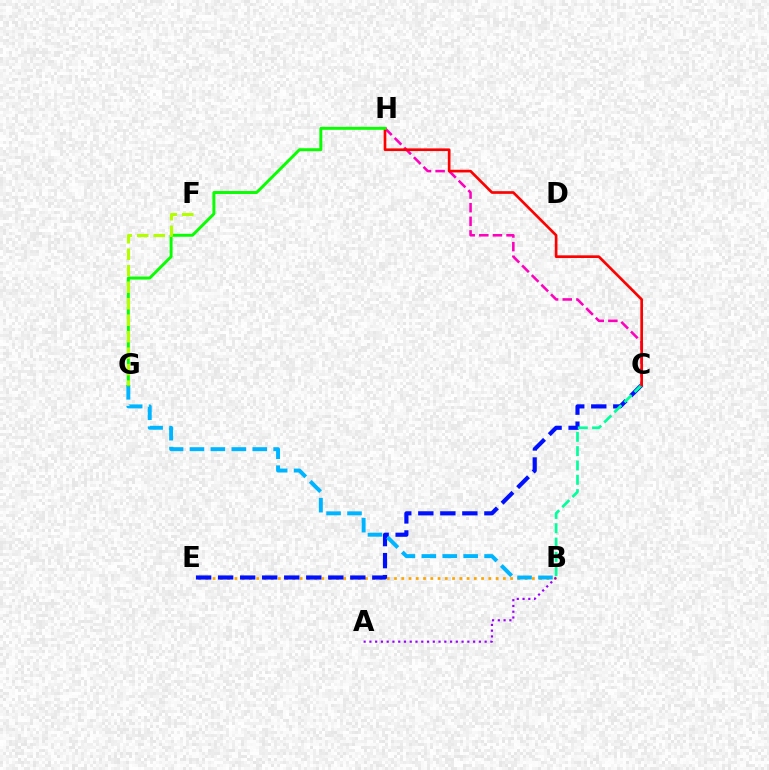{('C', 'H'): [{'color': '#ff00bd', 'line_style': 'dashed', 'thickness': 1.85}, {'color': '#ff0000', 'line_style': 'solid', 'thickness': 1.93}], ('B', 'E'): [{'color': '#ffa500', 'line_style': 'dotted', 'thickness': 1.97}], ('C', 'E'): [{'color': '#0010ff', 'line_style': 'dashed', 'thickness': 2.99}], ('A', 'B'): [{'color': '#9b00ff', 'line_style': 'dotted', 'thickness': 1.57}], ('B', 'G'): [{'color': '#00b5ff', 'line_style': 'dashed', 'thickness': 2.84}], ('B', 'C'): [{'color': '#00ff9d', 'line_style': 'dashed', 'thickness': 1.95}], ('G', 'H'): [{'color': '#08ff00', 'line_style': 'solid', 'thickness': 2.12}], ('F', 'G'): [{'color': '#b3ff00', 'line_style': 'dashed', 'thickness': 2.24}]}